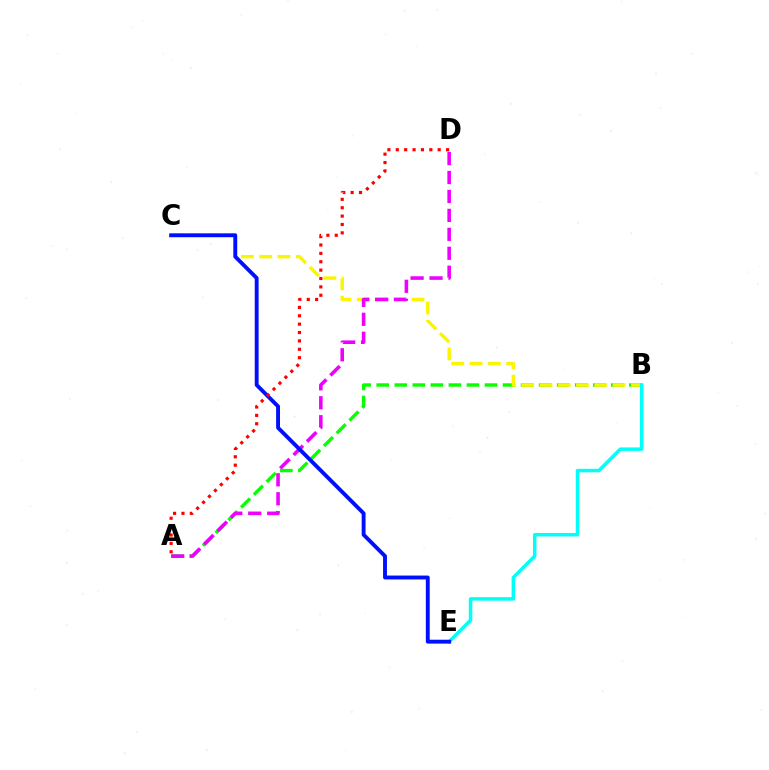{('A', 'B'): [{'color': '#08ff00', 'line_style': 'dashed', 'thickness': 2.45}], ('B', 'C'): [{'color': '#fcf500', 'line_style': 'dashed', 'thickness': 2.48}], ('A', 'D'): [{'color': '#ee00ff', 'line_style': 'dashed', 'thickness': 2.57}, {'color': '#ff0000', 'line_style': 'dotted', 'thickness': 2.28}], ('B', 'E'): [{'color': '#00fff6', 'line_style': 'solid', 'thickness': 2.51}], ('C', 'E'): [{'color': '#0010ff', 'line_style': 'solid', 'thickness': 2.8}]}